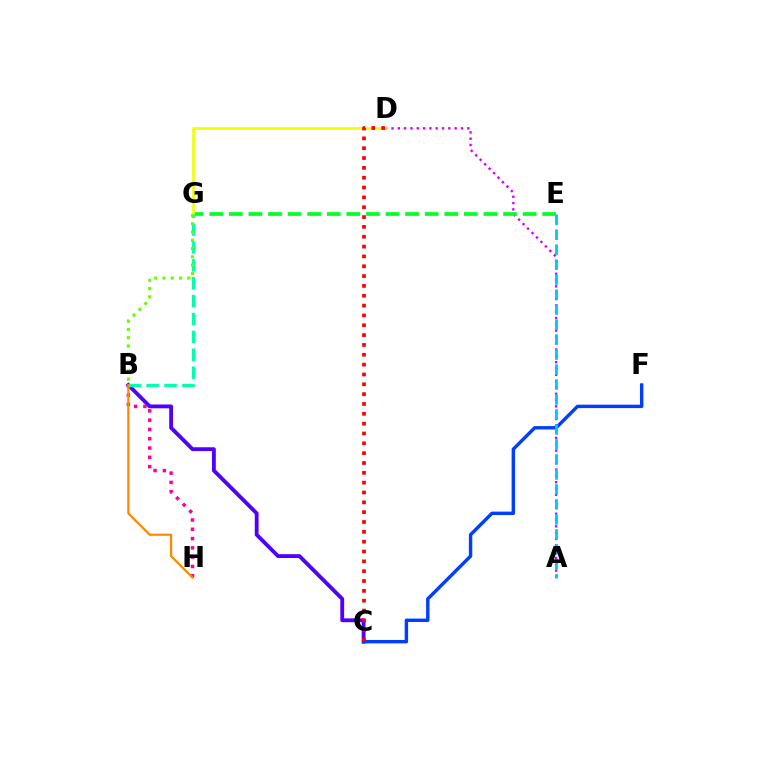{('A', 'D'): [{'color': '#d600ff', 'line_style': 'dotted', 'thickness': 1.72}], ('B', 'C'): [{'color': '#4f00ff', 'line_style': 'solid', 'thickness': 2.76}], ('E', 'G'): [{'color': '#00ff27', 'line_style': 'dashed', 'thickness': 2.66}], ('D', 'G'): [{'color': '#eeff00', 'line_style': 'solid', 'thickness': 1.88}], ('C', 'F'): [{'color': '#003fff', 'line_style': 'solid', 'thickness': 2.46}], ('A', 'E'): [{'color': '#00c7ff', 'line_style': 'dashed', 'thickness': 2.04}], ('B', 'H'): [{'color': '#ff00a0', 'line_style': 'dotted', 'thickness': 2.52}, {'color': '#ff8800', 'line_style': 'solid', 'thickness': 1.59}], ('B', 'G'): [{'color': '#00ffaf', 'line_style': 'dashed', 'thickness': 2.43}, {'color': '#66ff00', 'line_style': 'dotted', 'thickness': 2.25}], ('C', 'D'): [{'color': '#ff0000', 'line_style': 'dotted', 'thickness': 2.67}]}